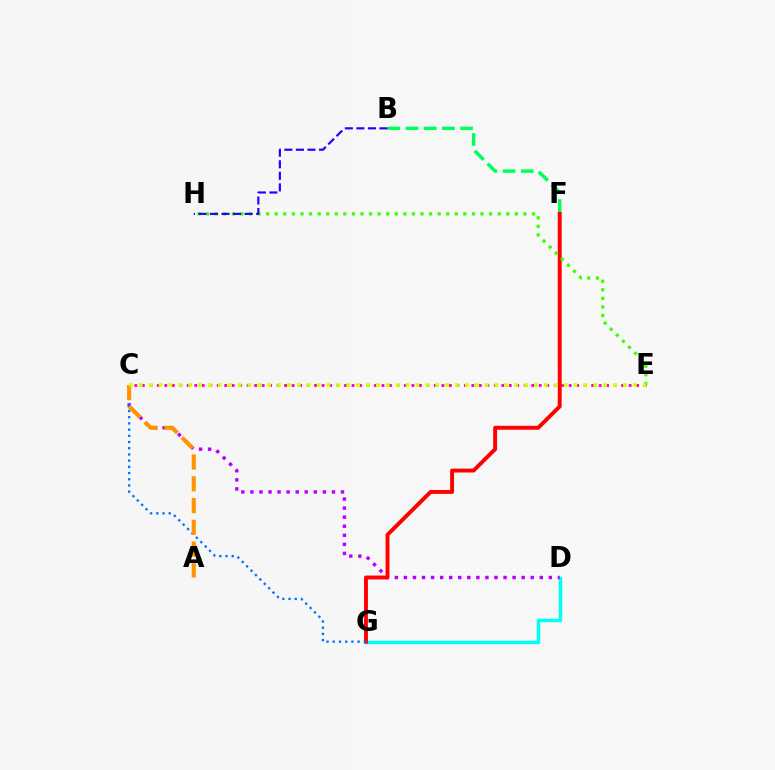{('B', 'F'): [{'color': '#00ff5c', 'line_style': 'dashed', 'thickness': 2.47}], ('D', 'G'): [{'color': '#00fff6', 'line_style': 'solid', 'thickness': 2.5}], ('C', 'E'): [{'color': '#ff00ac', 'line_style': 'dotted', 'thickness': 2.03}, {'color': '#d1ff00', 'line_style': 'dotted', 'thickness': 2.68}], ('C', 'D'): [{'color': '#b900ff', 'line_style': 'dotted', 'thickness': 2.46}], ('F', 'G'): [{'color': '#ff0000', 'line_style': 'solid', 'thickness': 2.82}], ('C', 'G'): [{'color': '#0074ff', 'line_style': 'dotted', 'thickness': 1.69}], ('E', 'H'): [{'color': '#3dff00', 'line_style': 'dotted', 'thickness': 2.33}], ('B', 'H'): [{'color': '#2500ff', 'line_style': 'dashed', 'thickness': 1.57}], ('A', 'C'): [{'color': '#ff9400', 'line_style': 'dashed', 'thickness': 2.96}]}